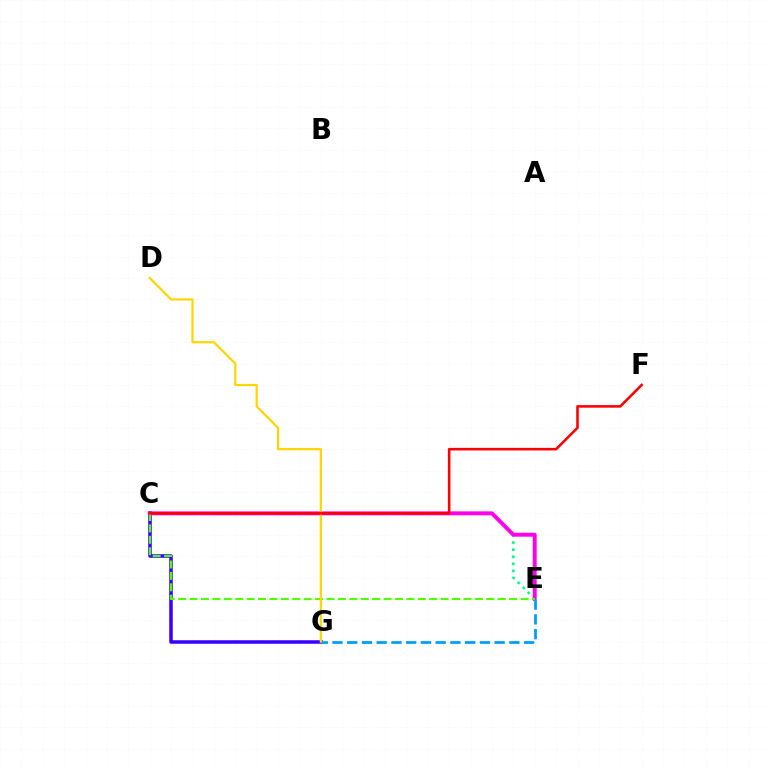{('C', 'G'): [{'color': '#3700ff', 'line_style': 'solid', 'thickness': 2.54}], ('C', 'E'): [{'color': '#00ff86', 'line_style': 'dotted', 'thickness': 1.93}, {'color': '#ff00ed', 'line_style': 'solid', 'thickness': 2.82}, {'color': '#4fff00', 'line_style': 'dashed', 'thickness': 1.55}], ('E', 'G'): [{'color': '#009eff', 'line_style': 'dashed', 'thickness': 2.0}], ('D', 'G'): [{'color': '#ffd500', 'line_style': 'solid', 'thickness': 1.59}], ('C', 'F'): [{'color': '#ff0000', 'line_style': 'solid', 'thickness': 1.86}]}